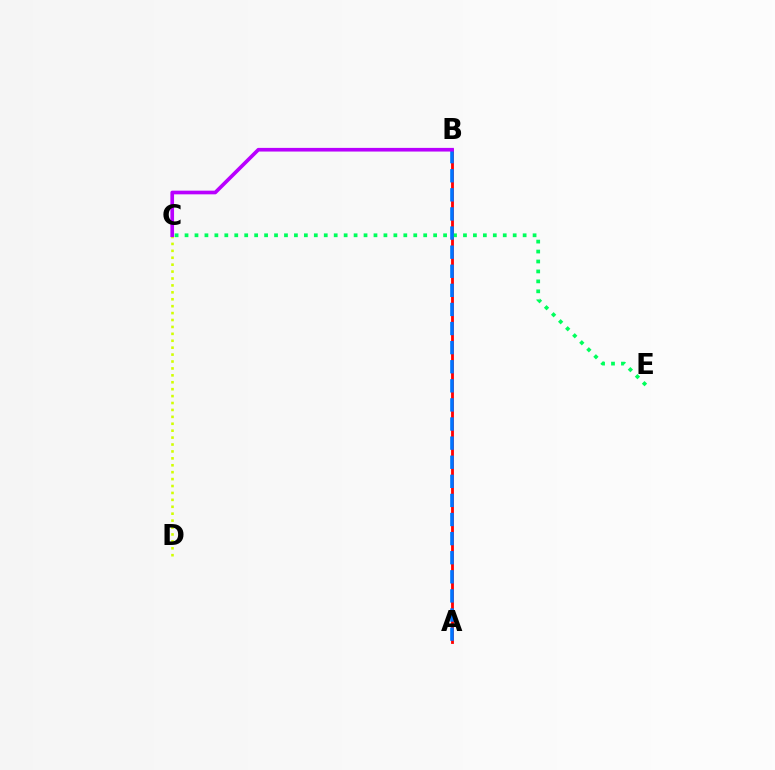{('A', 'B'): [{'color': '#ff0000', 'line_style': 'solid', 'thickness': 2.03}, {'color': '#0074ff', 'line_style': 'dashed', 'thickness': 2.59}], ('C', 'E'): [{'color': '#00ff5c', 'line_style': 'dotted', 'thickness': 2.7}], ('C', 'D'): [{'color': '#d1ff00', 'line_style': 'dotted', 'thickness': 1.88}], ('B', 'C'): [{'color': '#b900ff', 'line_style': 'solid', 'thickness': 2.64}]}